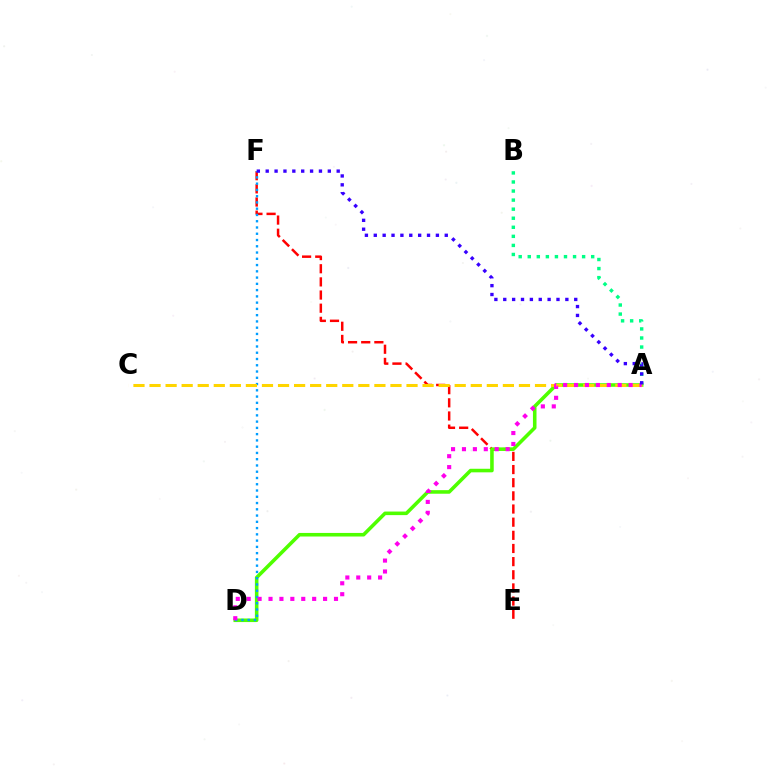{('A', 'B'): [{'color': '#00ff86', 'line_style': 'dotted', 'thickness': 2.46}], ('E', 'F'): [{'color': '#ff0000', 'line_style': 'dashed', 'thickness': 1.79}], ('A', 'D'): [{'color': '#4fff00', 'line_style': 'solid', 'thickness': 2.57}, {'color': '#ff00ed', 'line_style': 'dotted', 'thickness': 2.97}], ('D', 'F'): [{'color': '#009eff', 'line_style': 'dotted', 'thickness': 1.7}], ('A', 'C'): [{'color': '#ffd500', 'line_style': 'dashed', 'thickness': 2.18}], ('A', 'F'): [{'color': '#3700ff', 'line_style': 'dotted', 'thickness': 2.41}]}